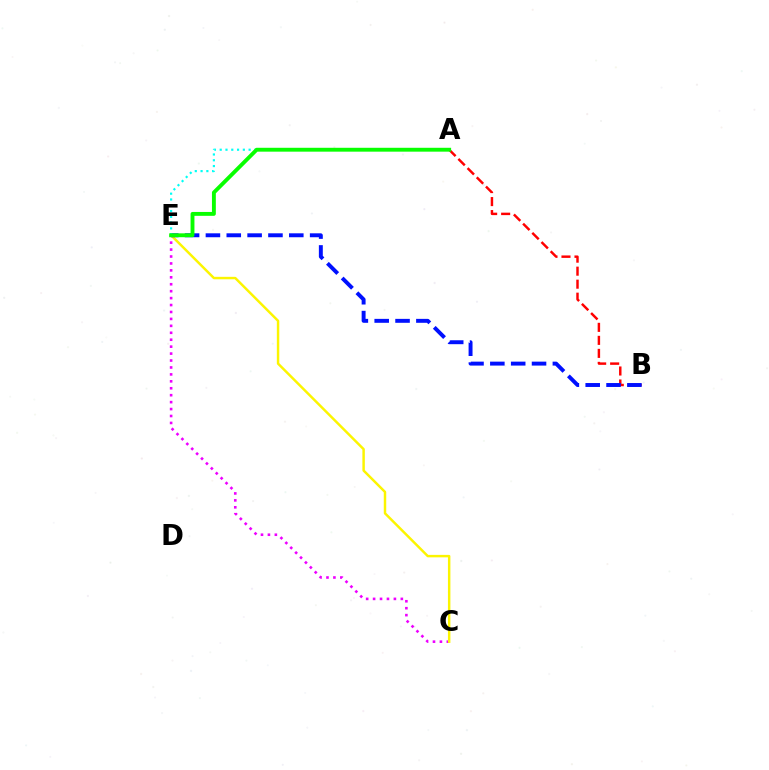{('A', 'B'): [{'color': '#ff0000', 'line_style': 'dashed', 'thickness': 1.77}], ('C', 'E'): [{'color': '#ee00ff', 'line_style': 'dotted', 'thickness': 1.88}, {'color': '#fcf500', 'line_style': 'solid', 'thickness': 1.77}], ('B', 'E'): [{'color': '#0010ff', 'line_style': 'dashed', 'thickness': 2.83}], ('A', 'E'): [{'color': '#00fff6', 'line_style': 'dotted', 'thickness': 1.57}, {'color': '#08ff00', 'line_style': 'solid', 'thickness': 2.79}]}